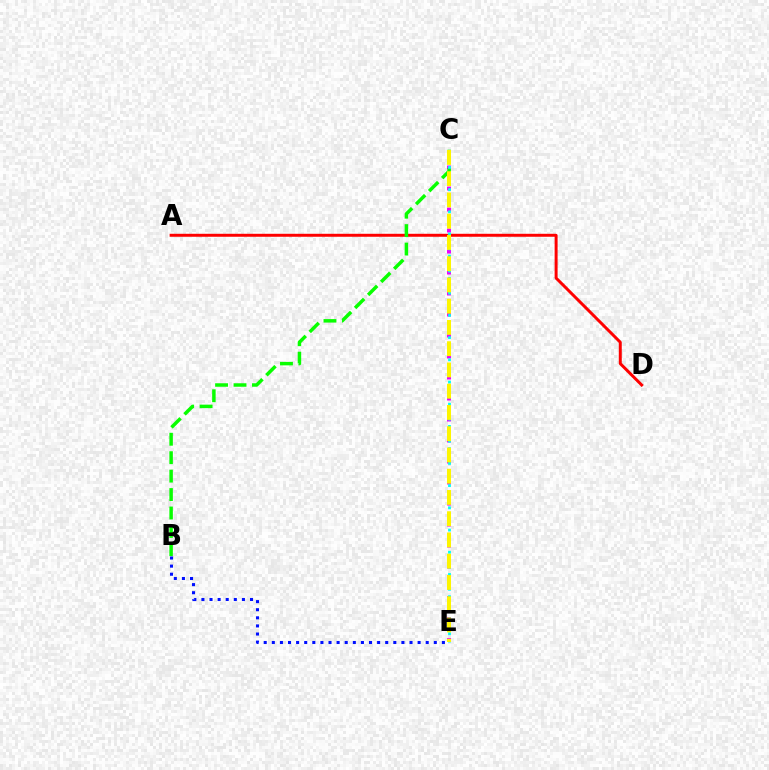{('C', 'E'): [{'color': '#ee00ff', 'line_style': 'dotted', 'thickness': 2.85}, {'color': '#00fff6', 'line_style': 'dotted', 'thickness': 2.01}, {'color': '#fcf500', 'line_style': 'dashed', 'thickness': 2.89}], ('A', 'D'): [{'color': '#ff0000', 'line_style': 'solid', 'thickness': 2.14}], ('B', 'C'): [{'color': '#08ff00', 'line_style': 'dashed', 'thickness': 2.5}], ('B', 'E'): [{'color': '#0010ff', 'line_style': 'dotted', 'thickness': 2.2}]}